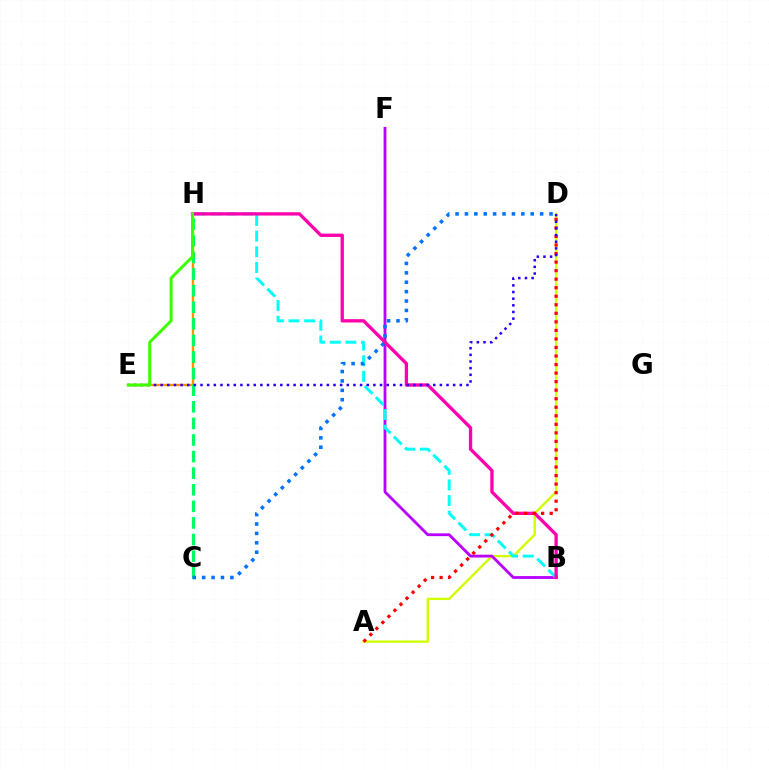{('A', 'D'): [{'color': '#d1ff00', 'line_style': 'solid', 'thickness': 1.71}, {'color': '#ff0000', 'line_style': 'dotted', 'thickness': 2.32}], ('B', 'F'): [{'color': '#b900ff', 'line_style': 'solid', 'thickness': 2.03}], ('E', 'H'): [{'color': '#ff9400', 'line_style': 'solid', 'thickness': 1.69}, {'color': '#3dff00', 'line_style': 'solid', 'thickness': 2.17}], ('B', 'H'): [{'color': '#00fff6', 'line_style': 'dashed', 'thickness': 2.13}, {'color': '#ff00ac', 'line_style': 'solid', 'thickness': 2.39}], ('C', 'H'): [{'color': '#00ff5c', 'line_style': 'dashed', 'thickness': 2.25}], ('C', 'D'): [{'color': '#0074ff', 'line_style': 'dotted', 'thickness': 2.55}], ('D', 'E'): [{'color': '#2500ff', 'line_style': 'dotted', 'thickness': 1.81}]}